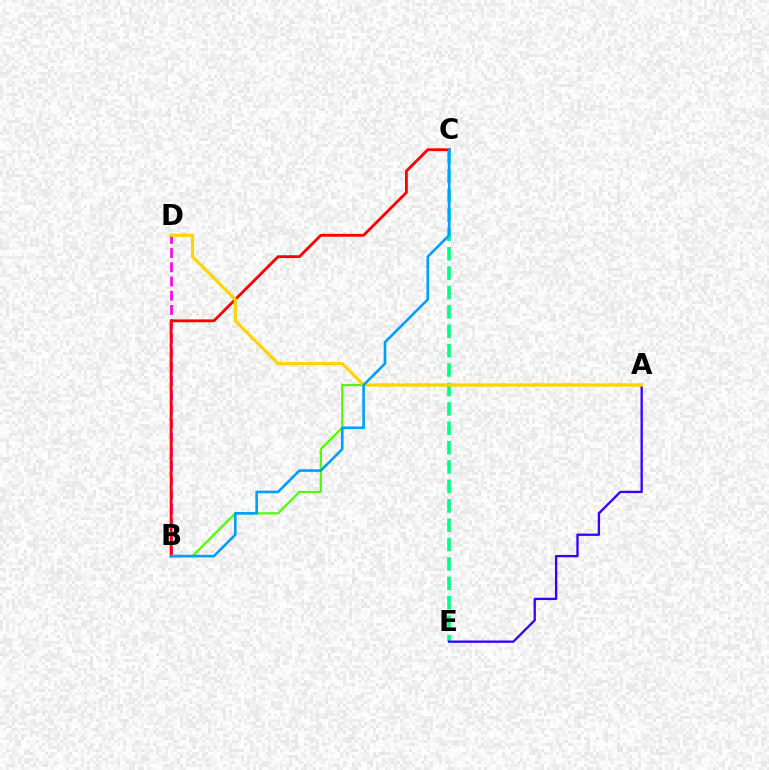{('A', 'B'): [{'color': '#4fff00', 'line_style': 'solid', 'thickness': 1.62}], ('B', 'D'): [{'color': '#ff00ed', 'line_style': 'dashed', 'thickness': 1.93}], ('C', 'E'): [{'color': '#00ff86', 'line_style': 'dashed', 'thickness': 2.63}], ('B', 'C'): [{'color': '#ff0000', 'line_style': 'solid', 'thickness': 2.04}, {'color': '#009eff', 'line_style': 'solid', 'thickness': 1.89}], ('A', 'E'): [{'color': '#3700ff', 'line_style': 'solid', 'thickness': 1.68}], ('A', 'D'): [{'color': '#ffd500', 'line_style': 'solid', 'thickness': 2.29}]}